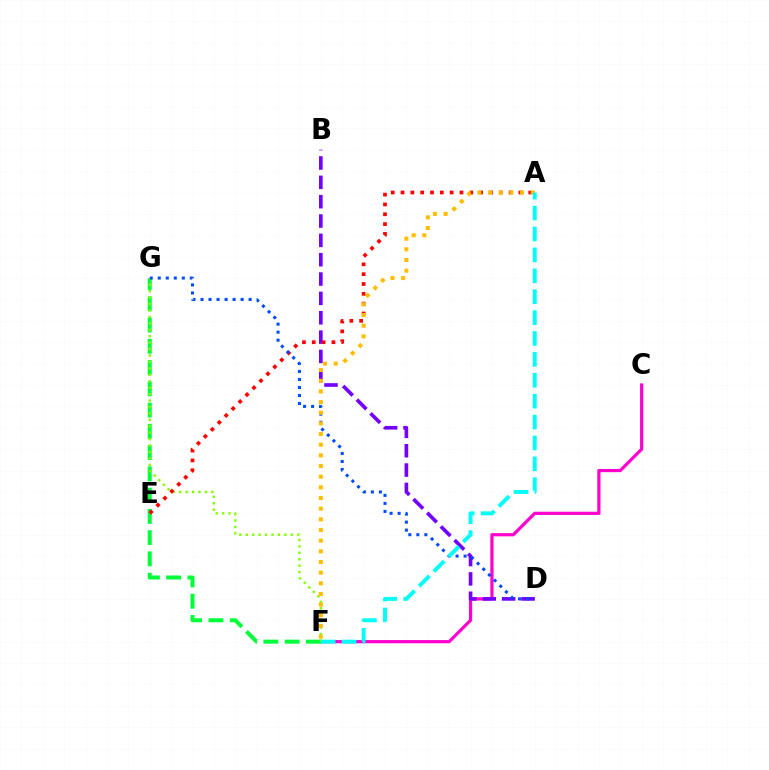{('C', 'F'): [{'color': '#ff00cf', 'line_style': 'solid', 'thickness': 2.31}], ('F', 'G'): [{'color': '#00ff39', 'line_style': 'dashed', 'thickness': 2.89}, {'color': '#84ff00', 'line_style': 'dotted', 'thickness': 1.75}], ('B', 'D'): [{'color': '#7200ff', 'line_style': 'dashed', 'thickness': 2.63}], ('A', 'E'): [{'color': '#ff0000', 'line_style': 'dotted', 'thickness': 2.67}], ('D', 'G'): [{'color': '#004bff', 'line_style': 'dotted', 'thickness': 2.18}], ('A', 'F'): [{'color': '#ffbd00', 'line_style': 'dotted', 'thickness': 2.9}, {'color': '#00fff6', 'line_style': 'dashed', 'thickness': 2.84}]}